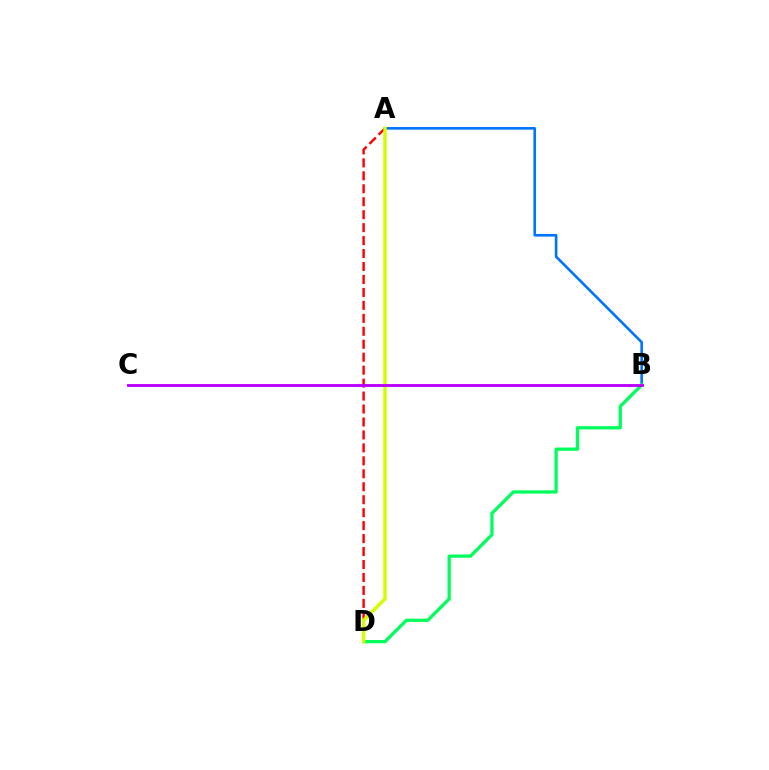{('A', 'B'): [{'color': '#0074ff', 'line_style': 'solid', 'thickness': 1.89}], ('A', 'D'): [{'color': '#ff0000', 'line_style': 'dashed', 'thickness': 1.76}, {'color': '#d1ff00', 'line_style': 'solid', 'thickness': 2.47}], ('B', 'D'): [{'color': '#00ff5c', 'line_style': 'solid', 'thickness': 2.35}], ('B', 'C'): [{'color': '#b900ff', 'line_style': 'solid', 'thickness': 2.06}]}